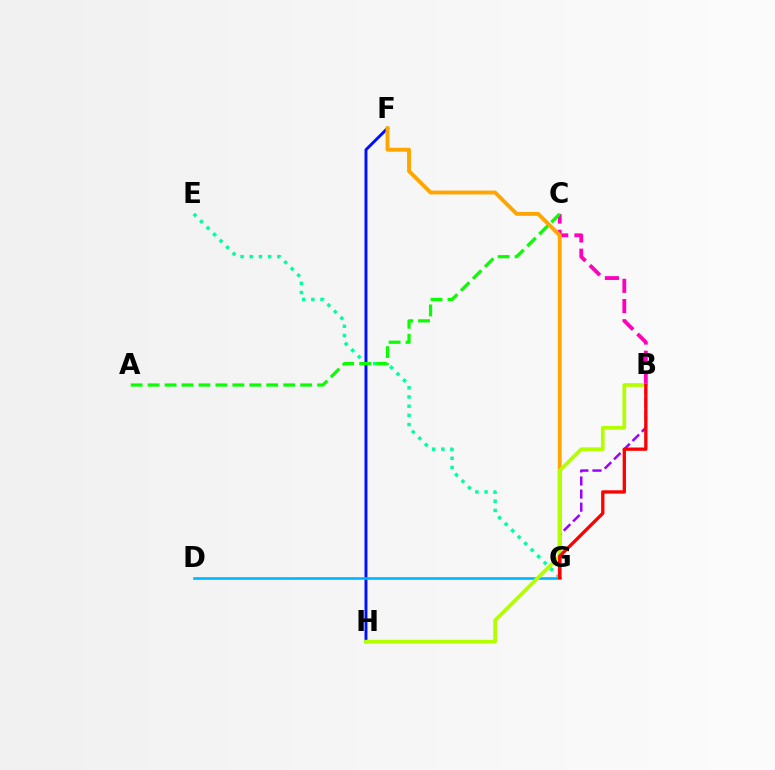{('E', 'G'): [{'color': '#00ff9d', 'line_style': 'dotted', 'thickness': 2.49}], ('B', 'C'): [{'color': '#ff00bd', 'line_style': 'dashed', 'thickness': 2.75}], ('F', 'H'): [{'color': '#0010ff', 'line_style': 'solid', 'thickness': 2.11}], ('F', 'G'): [{'color': '#ffa500', 'line_style': 'solid', 'thickness': 2.79}], ('A', 'C'): [{'color': '#08ff00', 'line_style': 'dashed', 'thickness': 2.3}], ('B', 'G'): [{'color': '#9b00ff', 'line_style': 'dashed', 'thickness': 1.78}, {'color': '#ff0000', 'line_style': 'solid', 'thickness': 2.38}], ('D', 'G'): [{'color': '#00b5ff', 'line_style': 'solid', 'thickness': 1.89}], ('B', 'H'): [{'color': '#b3ff00', 'line_style': 'solid', 'thickness': 2.66}]}